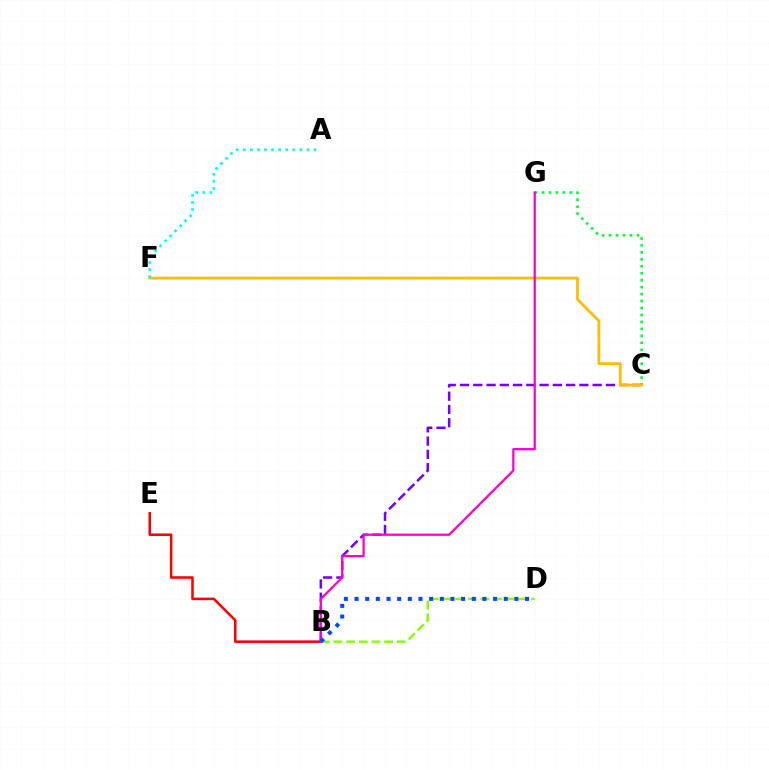{('C', 'G'): [{'color': '#00ff39', 'line_style': 'dotted', 'thickness': 1.89}], ('B', 'C'): [{'color': '#7200ff', 'line_style': 'dashed', 'thickness': 1.8}], ('C', 'F'): [{'color': '#ffbd00', 'line_style': 'solid', 'thickness': 2.01}], ('B', 'D'): [{'color': '#84ff00', 'line_style': 'dashed', 'thickness': 1.72}, {'color': '#004bff', 'line_style': 'dotted', 'thickness': 2.9}], ('A', 'F'): [{'color': '#00fff6', 'line_style': 'dotted', 'thickness': 1.92}], ('B', 'E'): [{'color': '#ff0000', 'line_style': 'solid', 'thickness': 1.83}], ('B', 'G'): [{'color': '#ff00cf', 'line_style': 'solid', 'thickness': 1.63}]}